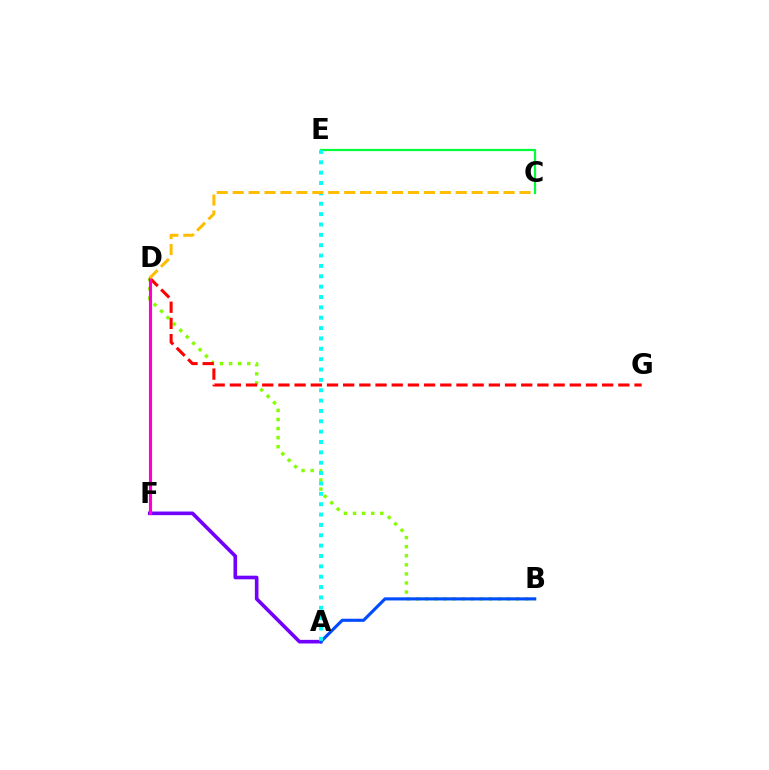{('C', 'E'): [{'color': '#00ff39', 'line_style': 'solid', 'thickness': 1.6}], ('A', 'F'): [{'color': '#7200ff', 'line_style': 'solid', 'thickness': 2.6}], ('B', 'D'): [{'color': '#84ff00', 'line_style': 'dotted', 'thickness': 2.47}], ('D', 'G'): [{'color': '#ff0000', 'line_style': 'dashed', 'thickness': 2.2}], ('A', 'B'): [{'color': '#004bff', 'line_style': 'solid', 'thickness': 2.24}], ('A', 'E'): [{'color': '#00fff6', 'line_style': 'dotted', 'thickness': 2.81}], ('D', 'F'): [{'color': '#ff00cf', 'line_style': 'solid', 'thickness': 2.24}], ('C', 'D'): [{'color': '#ffbd00', 'line_style': 'dashed', 'thickness': 2.16}]}